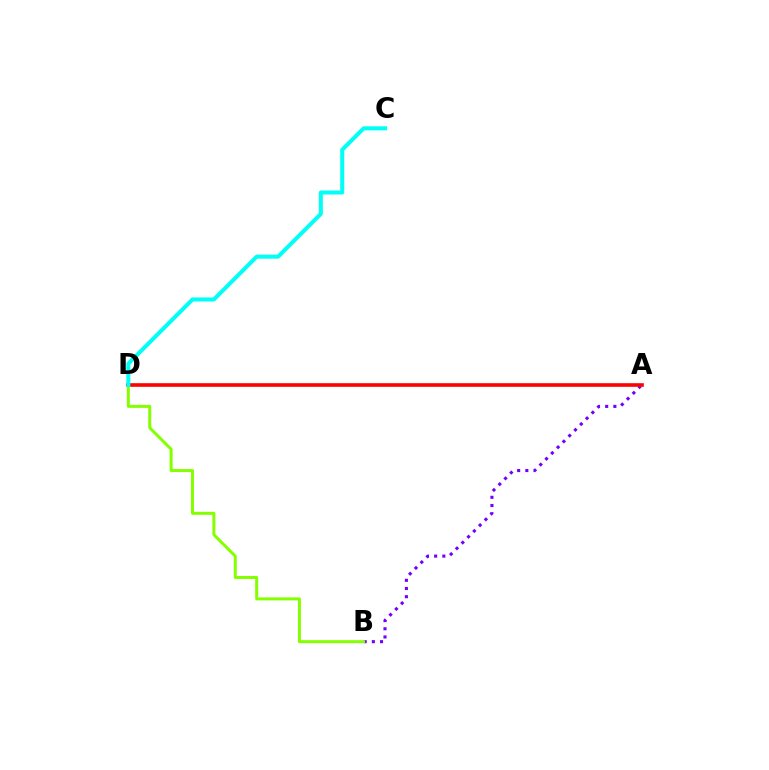{('A', 'B'): [{'color': '#7200ff', 'line_style': 'dotted', 'thickness': 2.22}], ('B', 'D'): [{'color': '#84ff00', 'line_style': 'solid', 'thickness': 2.15}], ('A', 'D'): [{'color': '#ff0000', 'line_style': 'solid', 'thickness': 2.6}], ('C', 'D'): [{'color': '#00fff6', 'line_style': 'solid', 'thickness': 2.9}]}